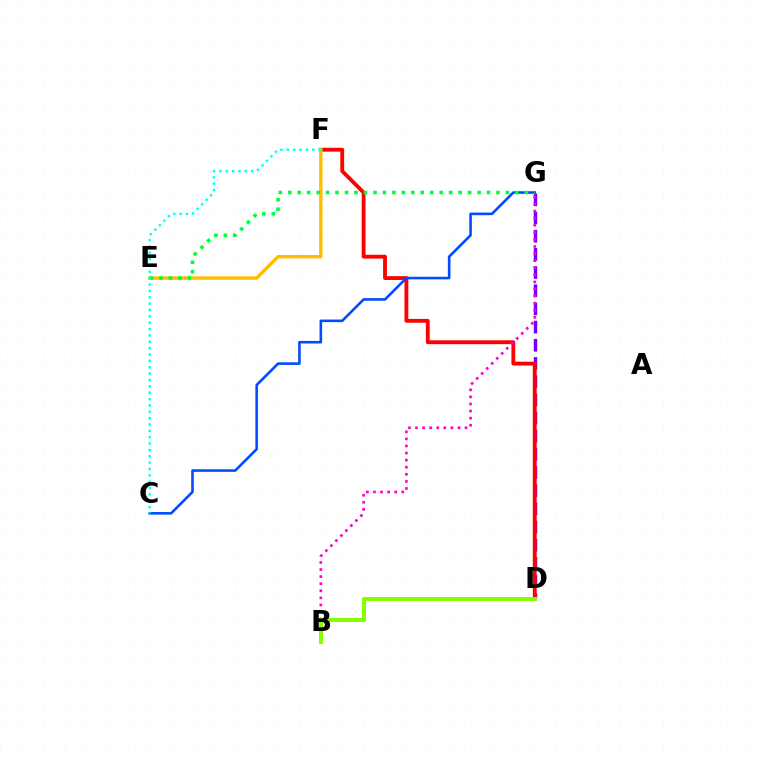{('D', 'G'): [{'color': '#7200ff', 'line_style': 'dashed', 'thickness': 2.47}], ('D', 'F'): [{'color': '#ff0000', 'line_style': 'solid', 'thickness': 2.76}], ('C', 'G'): [{'color': '#004bff', 'line_style': 'solid', 'thickness': 1.86}], ('E', 'F'): [{'color': '#ffbd00', 'line_style': 'solid', 'thickness': 2.45}], ('E', 'G'): [{'color': '#00ff39', 'line_style': 'dotted', 'thickness': 2.57}], ('C', 'F'): [{'color': '#00fff6', 'line_style': 'dotted', 'thickness': 1.73}], ('B', 'G'): [{'color': '#ff00cf', 'line_style': 'dotted', 'thickness': 1.92}], ('B', 'D'): [{'color': '#84ff00', 'line_style': 'solid', 'thickness': 2.83}]}